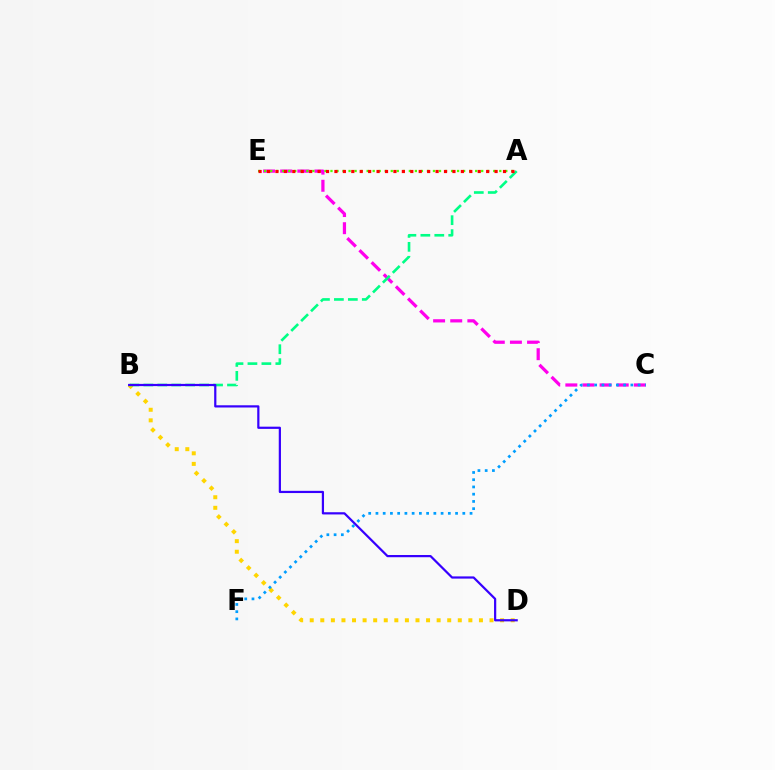{('B', 'D'): [{'color': '#ffd500', 'line_style': 'dotted', 'thickness': 2.87}, {'color': '#3700ff', 'line_style': 'solid', 'thickness': 1.59}], ('C', 'E'): [{'color': '#ff00ed', 'line_style': 'dashed', 'thickness': 2.33}], ('A', 'B'): [{'color': '#00ff86', 'line_style': 'dashed', 'thickness': 1.89}], ('A', 'E'): [{'color': '#4fff00', 'line_style': 'dotted', 'thickness': 1.64}, {'color': '#ff0000', 'line_style': 'dotted', 'thickness': 2.29}], ('C', 'F'): [{'color': '#009eff', 'line_style': 'dotted', 'thickness': 1.97}]}